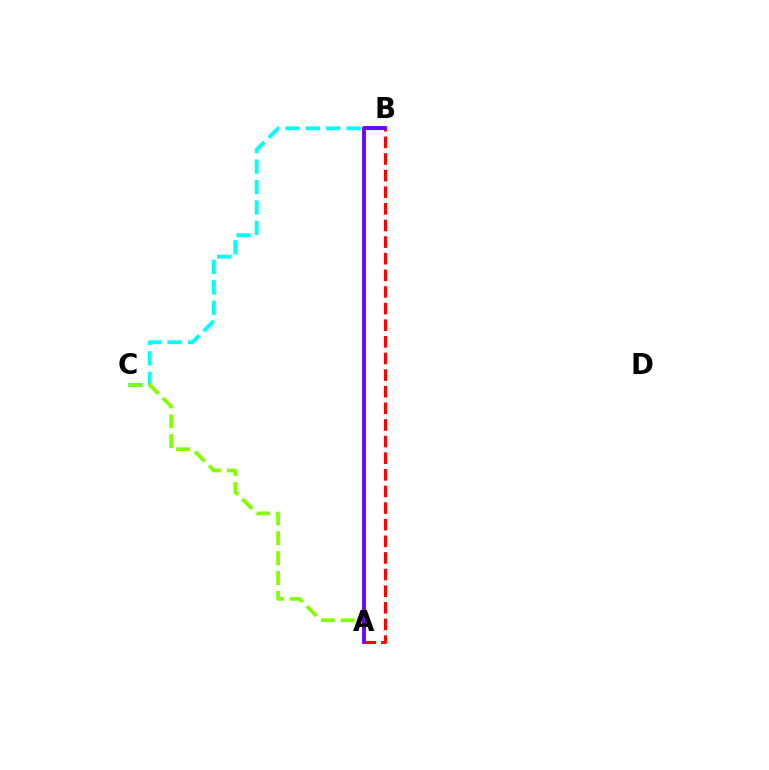{('B', 'C'): [{'color': '#00fff6', 'line_style': 'dashed', 'thickness': 2.78}], ('A', 'C'): [{'color': '#84ff00', 'line_style': 'dashed', 'thickness': 2.7}], ('A', 'B'): [{'color': '#ff0000', 'line_style': 'dashed', 'thickness': 2.26}, {'color': '#7200ff', 'line_style': 'solid', 'thickness': 2.81}]}